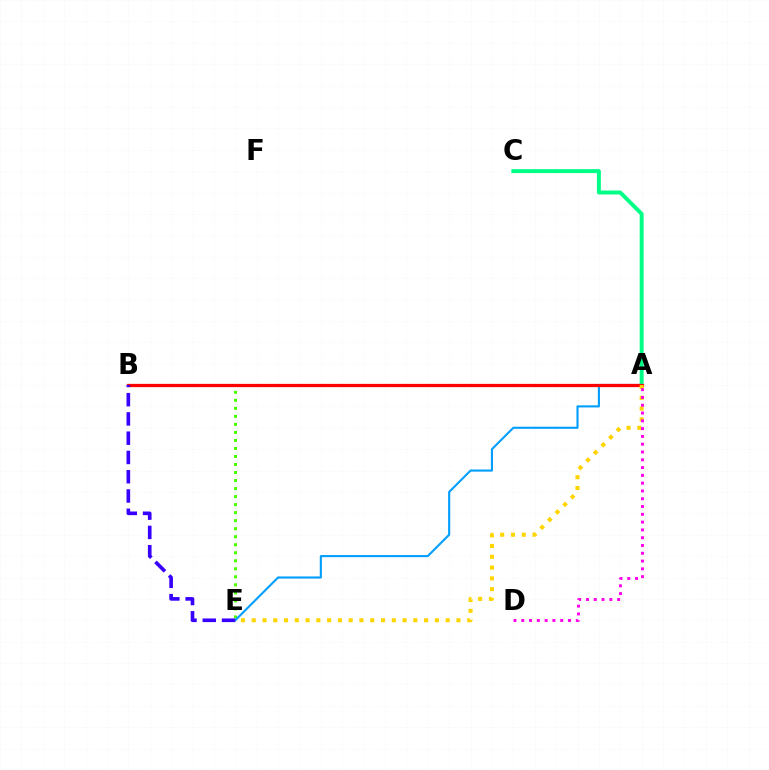{('B', 'E'): [{'color': '#4fff00', 'line_style': 'dotted', 'thickness': 2.18}, {'color': '#3700ff', 'line_style': 'dashed', 'thickness': 2.62}], ('A', 'E'): [{'color': '#009eff', 'line_style': 'solid', 'thickness': 1.52}, {'color': '#ffd500', 'line_style': 'dotted', 'thickness': 2.93}], ('A', 'C'): [{'color': '#00ff86', 'line_style': 'solid', 'thickness': 2.84}], ('A', 'B'): [{'color': '#ff0000', 'line_style': 'solid', 'thickness': 2.34}], ('A', 'D'): [{'color': '#ff00ed', 'line_style': 'dotted', 'thickness': 2.12}]}